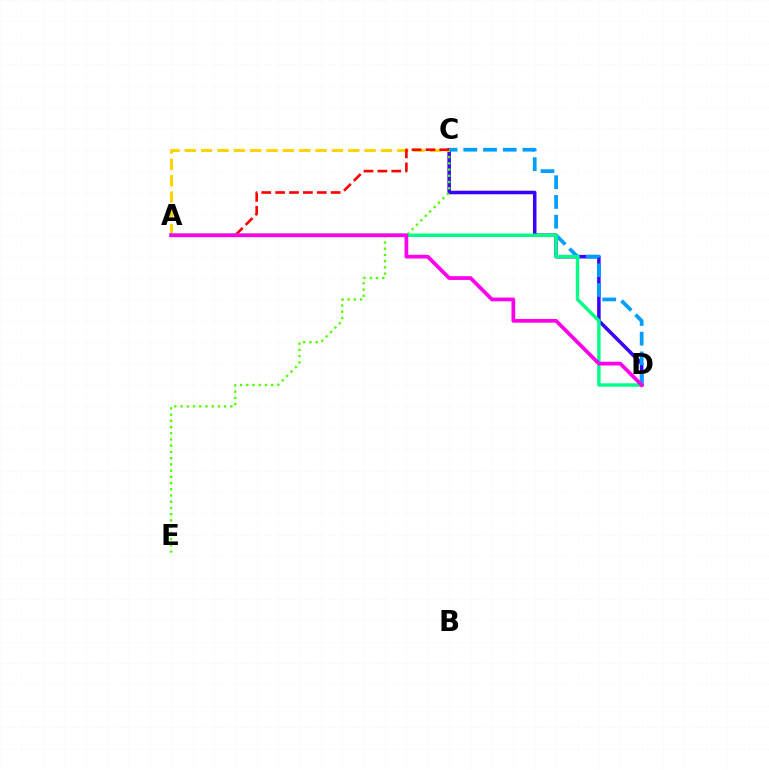{('C', 'D'): [{'color': '#3700ff', 'line_style': 'solid', 'thickness': 2.54}, {'color': '#009eff', 'line_style': 'dashed', 'thickness': 2.68}], ('C', 'E'): [{'color': '#4fff00', 'line_style': 'dotted', 'thickness': 1.69}], ('A', 'C'): [{'color': '#ffd500', 'line_style': 'dashed', 'thickness': 2.22}, {'color': '#ff0000', 'line_style': 'dashed', 'thickness': 1.89}], ('A', 'D'): [{'color': '#00ff86', 'line_style': 'solid', 'thickness': 2.45}, {'color': '#ff00ed', 'line_style': 'solid', 'thickness': 2.69}]}